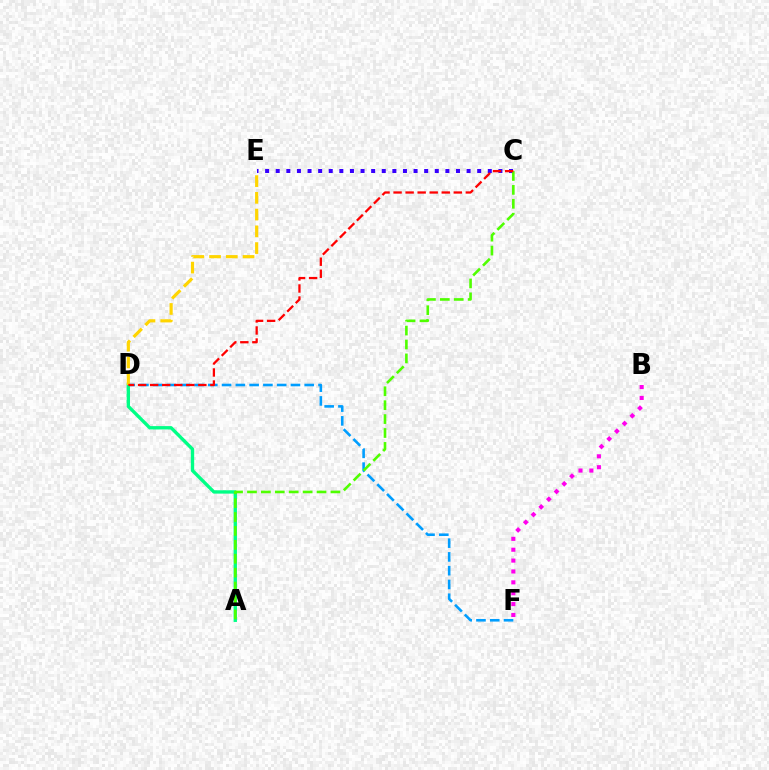{('D', 'F'): [{'color': '#009eff', 'line_style': 'dashed', 'thickness': 1.87}], ('C', 'E'): [{'color': '#3700ff', 'line_style': 'dotted', 'thickness': 2.88}], ('A', 'D'): [{'color': '#00ff86', 'line_style': 'solid', 'thickness': 2.41}], ('B', 'F'): [{'color': '#ff00ed', 'line_style': 'dotted', 'thickness': 2.95}], ('D', 'E'): [{'color': '#ffd500', 'line_style': 'dashed', 'thickness': 2.27}], ('A', 'C'): [{'color': '#4fff00', 'line_style': 'dashed', 'thickness': 1.89}], ('C', 'D'): [{'color': '#ff0000', 'line_style': 'dashed', 'thickness': 1.64}]}